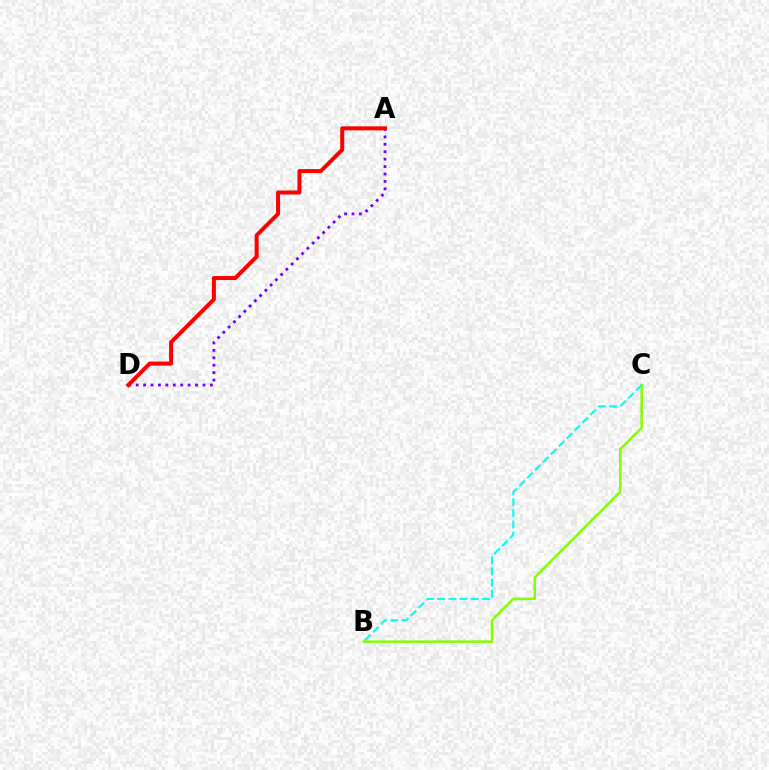{('B', 'C'): [{'color': '#84ff00', 'line_style': 'solid', 'thickness': 1.82}, {'color': '#00fff6', 'line_style': 'dashed', 'thickness': 1.52}], ('A', 'D'): [{'color': '#7200ff', 'line_style': 'dotted', 'thickness': 2.02}, {'color': '#ff0000', 'line_style': 'solid', 'thickness': 2.89}]}